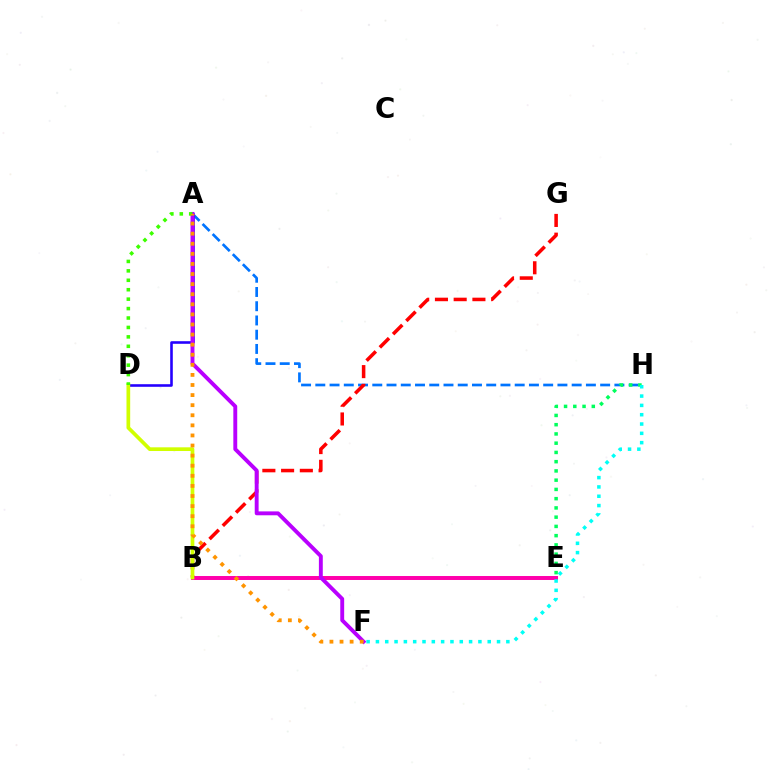{('B', 'E'): [{'color': '#ff00ac', 'line_style': 'solid', 'thickness': 2.86}], ('A', 'H'): [{'color': '#0074ff', 'line_style': 'dashed', 'thickness': 1.93}], ('A', 'D'): [{'color': '#2500ff', 'line_style': 'solid', 'thickness': 1.87}, {'color': '#3dff00', 'line_style': 'dotted', 'thickness': 2.56}], ('B', 'G'): [{'color': '#ff0000', 'line_style': 'dashed', 'thickness': 2.55}], ('E', 'H'): [{'color': '#00ff5c', 'line_style': 'dotted', 'thickness': 2.51}], ('B', 'D'): [{'color': '#d1ff00', 'line_style': 'solid', 'thickness': 2.66}], ('A', 'F'): [{'color': '#b900ff', 'line_style': 'solid', 'thickness': 2.8}, {'color': '#ff9400', 'line_style': 'dotted', 'thickness': 2.74}], ('F', 'H'): [{'color': '#00fff6', 'line_style': 'dotted', 'thickness': 2.53}]}